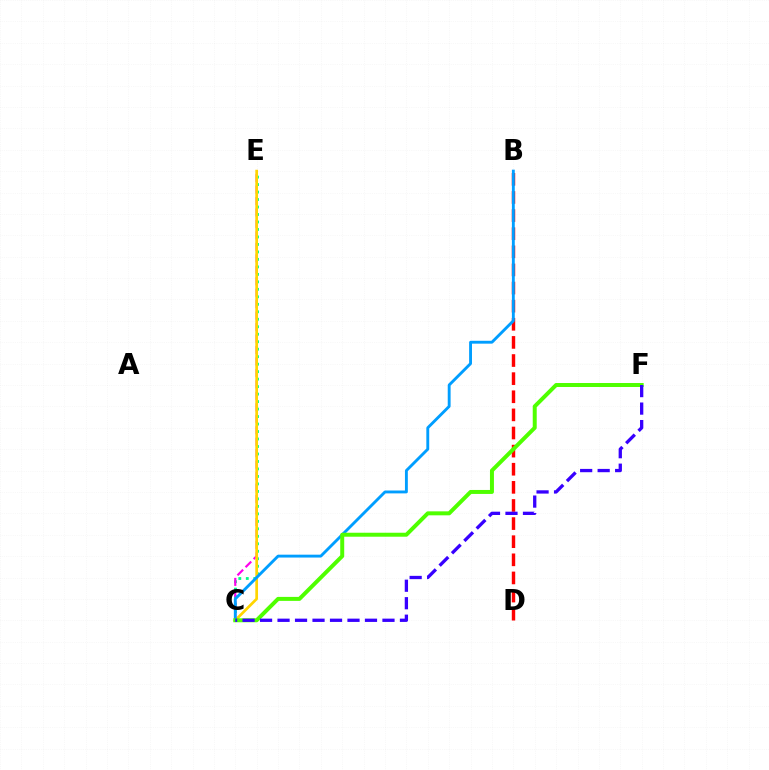{('C', 'E'): [{'color': '#00ff86', 'line_style': 'dotted', 'thickness': 2.03}, {'color': '#ff00ed', 'line_style': 'dashed', 'thickness': 1.56}, {'color': '#ffd500', 'line_style': 'solid', 'thickness': 1.95}], ('B', 'D'): [{'color': '#ff0000', 'line_style': 'dashed', 'thickness': 2.46}], ('B', 'C'): [{'color': '#009eff', 'line_style': 'solid', 'thickness': 2.07}], ('C', 'F'): [{'color': '#4fff00', 'line_style': 'solid', 'thickness': 2.86}, {'color': '#3700ff', 'line_style': 'dashed', 'thickness': 2.38}]}